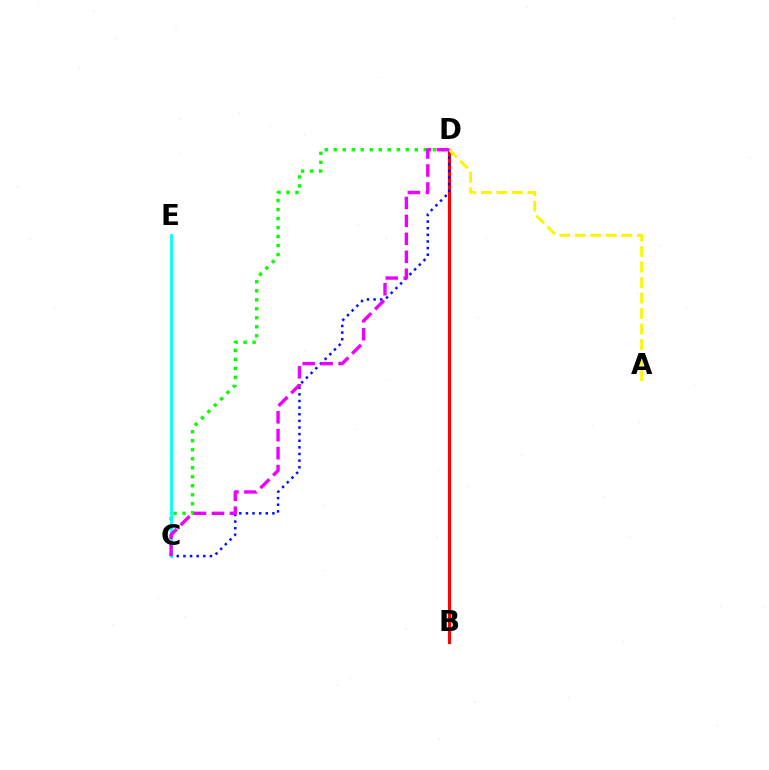{('B', 'D'): [{'color': '#ff0000', 'line_style': 'solid', 'thickness': 2.26}], ('C', 'D'): [{'color': '#0010ff', 'line_style': 'dotted', 'thickness': 1.8}, {'color': '#08ff00', 'line_style': 'dotted', 'thickness': 2.45}, {'color': '#ee00ff', 'line_style': 'dashed', 'thickness': 2.44}], ('C', 'E'): [{'color': '#00fff6', 'line_style': 'solid', 'thickness': 2.01}], ('A', 'D'): [{'color': '#fcf500', 'line_style': 'dashed', 'thickness': 2.11}]}